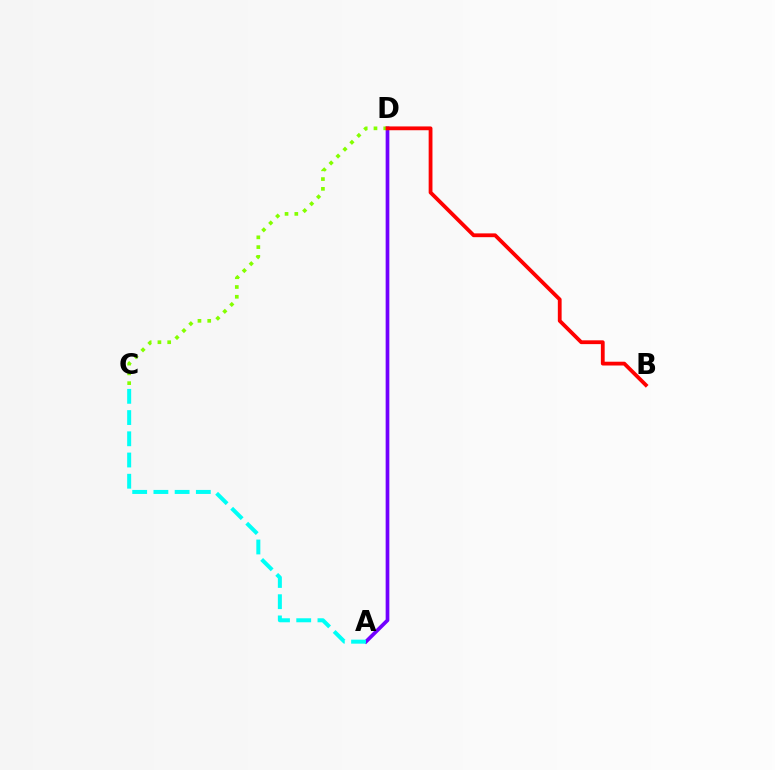{('A', 'D'): [{'color': '#7200ff', 'line_style': 'solid', 'thickness': 2.66}], ('C', 'D'): [{'color': '#84ff00', 'line_style': 'dotted', 'thickness': 2.65}], ('A', 'C'): [{'color': '#00fff6', 'line_style': 'dashed', 'thickness': 2.88}], ('B', 'D'): [{'color': '#ff0000', 'line_style': 'solid', 'thickness': 2.74}]}